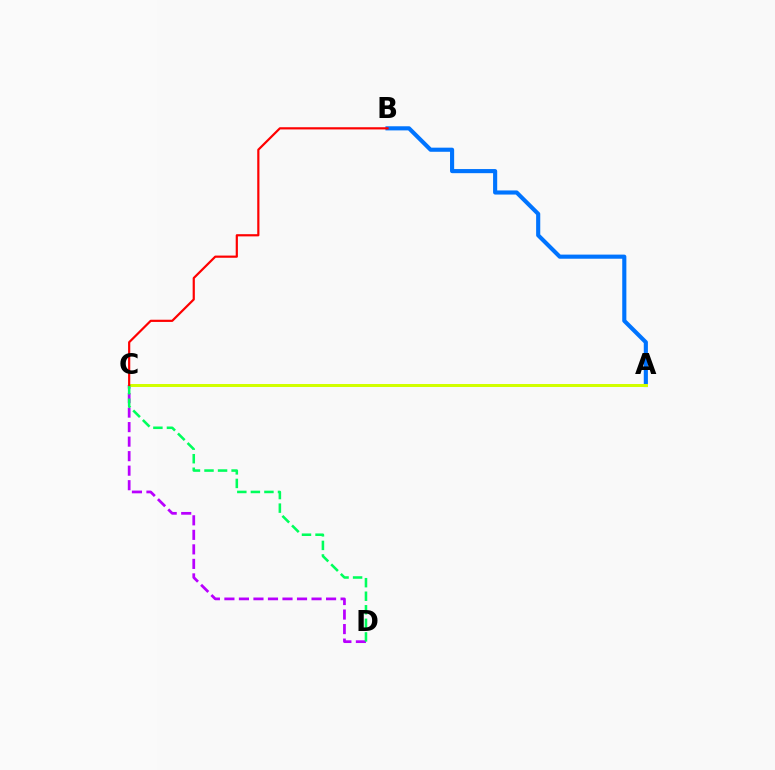{('C', 'D'): [{'color': '#b900ff', 'line_style': 'dashed', 'thickness': 1.97}, {'color': '#00ff5c', 'line_style': 'dashed', 'thickness': 1.84}], ('A', 'B'): [{'color': '#0074ff', 'line_style': 'solid', 'thickness': 2.97}], ('A', 'C'): [{'color': '#d1ff00', 'line_style': 'solid', 'thickness': 2.15}], ('B', 'C'): [{'color': '#ff0000', 'line_style': 'solid', 'thickness': 1.58}]}